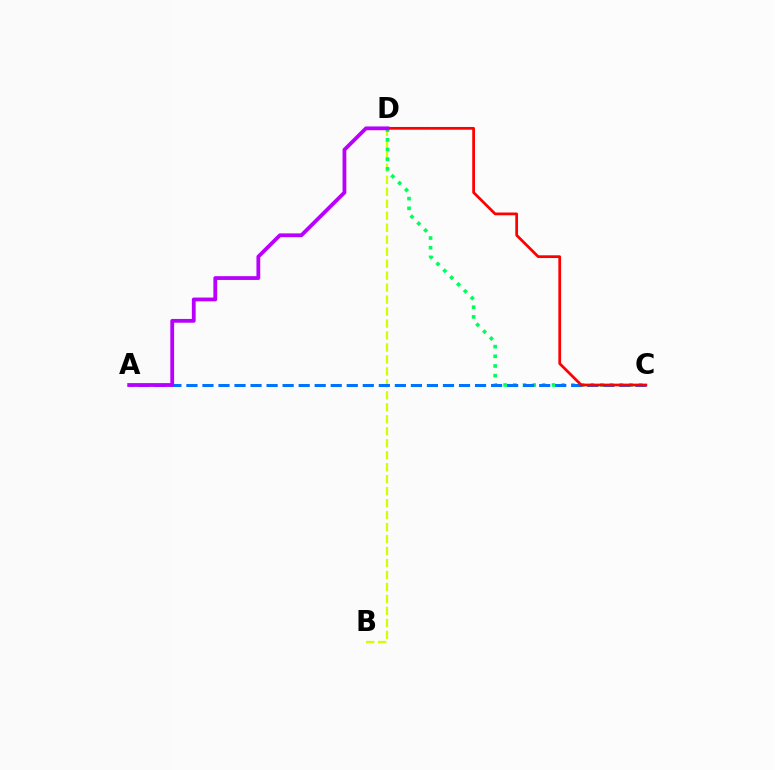{('B', 'D'): [{'color': '#d1ff00', 'line_style': 'dashed', 'thickness': 1.63}], ('C', 'D'): [{'color': '#00ff5c', 'line_style': 'dotted', 'thickness': 2.63}, {'color': '#ff0000', 'line_style': 'solid', 'thickness': 1.98}], ('A', 'C'): [{'color': '#0074ff', 'line_style': 'dashed', 'thickness': 2.18}], ('A', 'D'): [{'color': '#b900ff', 'line_style': 'solid', 'thickness': 2.73}]}